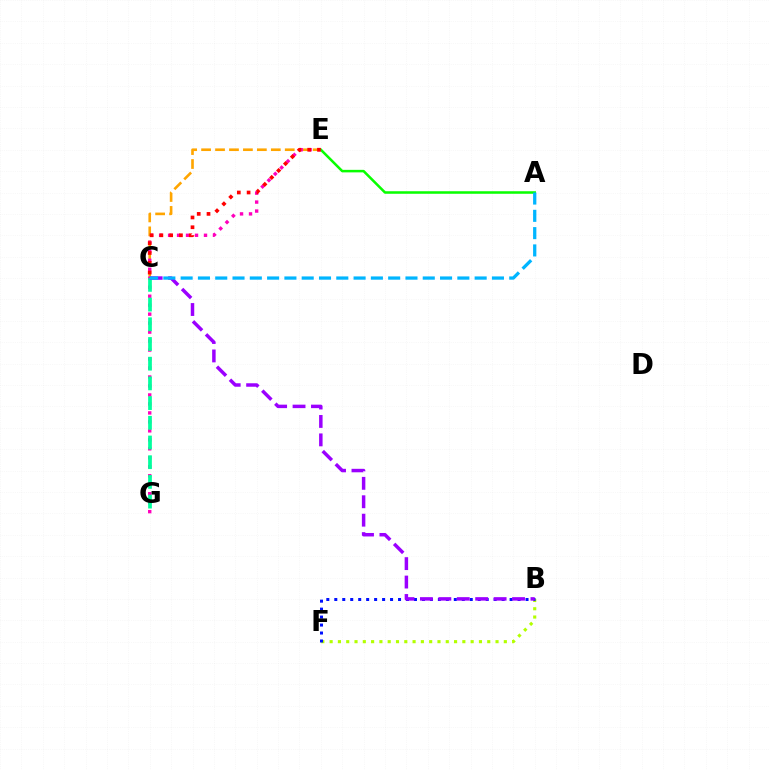{('C', 'E'): [{'color': '#ffa500', 'line_style': 'dashed', 'thickness': 1.89}, {'color': '#ff0000', 'line_style': 'dotted', 'thickness': 2.66}], ('B', 'F'): [{'color': '#b3ff00', 'line_style': 'dotted', 'thickness': 2.25}, {'color': '#0010ff', 'line_style': 'dotted', 'thickness': 2.17}], ('E', 'G'): [{'color': '#ff00bd', 'line_style': 'dotted', 'thickness': 2.44}], ('A', 'E'): [{'color': '#08ff00', 'line_style': 'solid', 'thickness': 1.82}], ('C', 'G'): [{'color': '#00ff9d', 'line_style': 'dashed', 'thickness': 2.68}], ('B', 'C'): [{'color': '#9b00ff', 'line_style': 'dashed', 'thickness': 2.5}], ('A', 'C'): [{'color': '#00b5ff', 'line_style': 'dashed', 'thickness': 2.35}]}